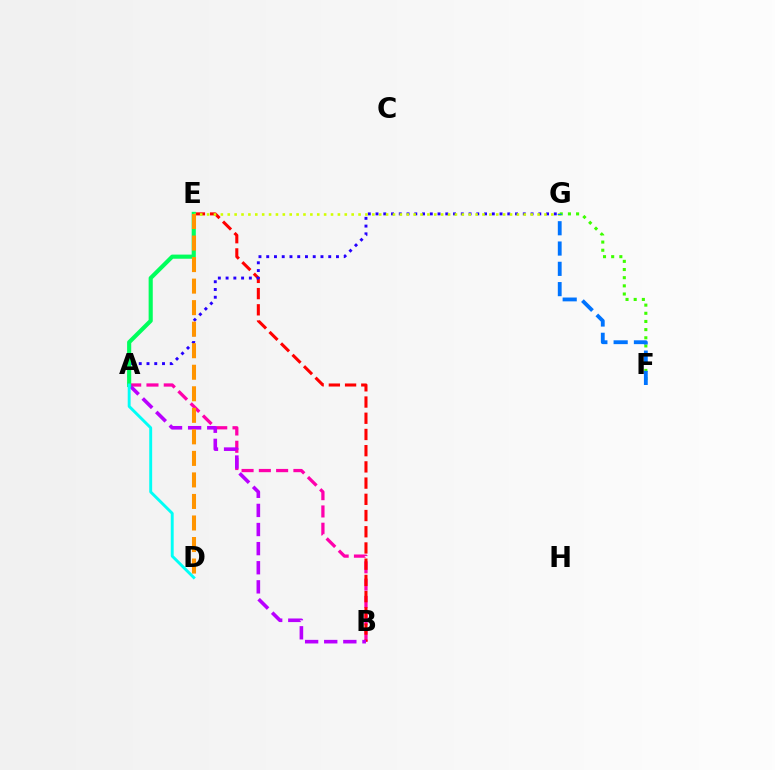{('A', 'B'): [{'color': '#ff00ac', 'line_style': 'dashed', 'thickness': 2.35}, {'color': '#b900ff', 'line_style': 'dashed', 'thickness': 2.6}], ('B', 'E'): [{'color': '#ff0000', 'line_style': 'dashed', 'thickness': 2.2}], ('A', 'G'): [{'color': '#2500ff', 'line_style': 'dotted', 'thickness': 2.11}], ('A', 'E'): [{'color': '#00ff5c', 'line_style': 'solid', 'thickness': 2.97}], ('E', 'G'): [{'color': '#d1ff00', 'line_style': 'dotted', 'thickness': 1.87}], ('F', 'G'): [{'color': '#3dff00', 'line_style': 'dotted', 'thickness': 2.22}, {'color': '#0074ff', 'line_style': 'dashed', 'thickness': 2.76}], ('A', 'D'): [{'color': '#00fff6', 'line_style': 'solid', 'thickness': 2.09}], ('D', 'E'): [{'color': '#ff9400', 'line_style': 'dashed', 'thickness': 2.93}]}